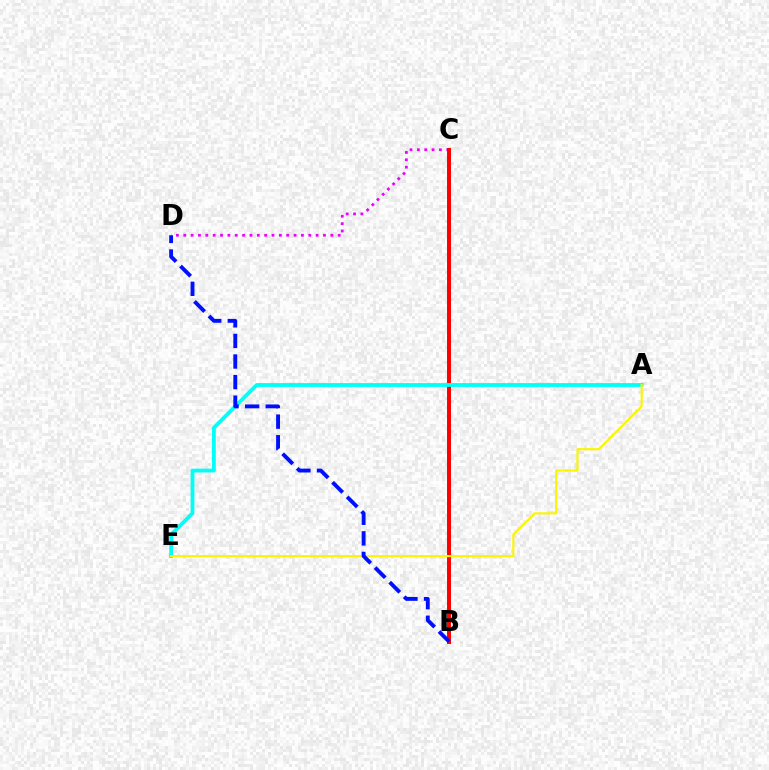{('B', 'C'): [{'color': '#08ff00', 'line_style': 'dashed', 'thickness': 1.94}, {'color': '#ff0000', 'line_style': 'solid', 'thickness': 2.85}], ('C', 'D'): [{'color': '#ee00ff', 'line_style': 'dotted', 'thickness': 2.0}], ('A', 'E'): [{'color': '#00fff6', 'line_style': 'solid', 'thickness': 2.74}, {'color': '#fcf500', 'line_style': 'solid', 'thickness': 1.54}], ('B', 'D'): [{'color': '#0010ff', 'line_style': 'dashed', 'thickness': 2.8}]}